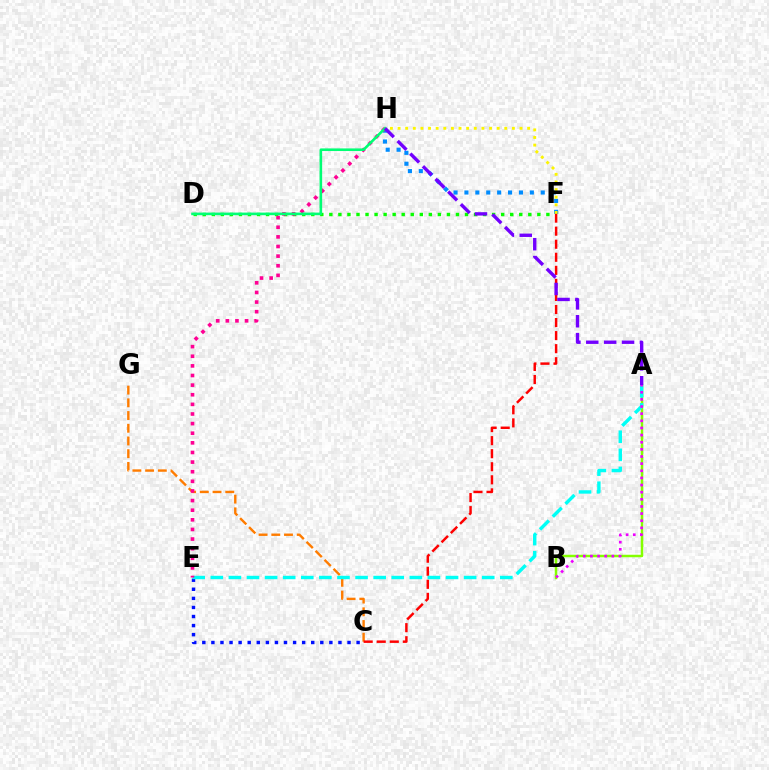{('A', 'B'): [{'color': '#84ff00', 'line_style': 'solid', 'thickness': 1.78}, {'color': '#ee00ff', 'line_style': 'dotted', 'thickness': 1.94}], ('C', 'G'): [{'color': '#ff7c00', 'line_style': 'dashed', 'thickness': 1.73}], ('D', 'F'): [{'color': '#08ff00', 'line_style': 'dotted', 'thickness': 2.46}], ('F', 'H'): [{'color': '#008cff', 'line_style': 'dotted', 'thickness': 2.96}, {'color': '#fcf500', 'line_style': 'dotted', 'thickness': 2.07}], ('C', 'E'): [{'color': '#0010ff', 'line_style': 'dotted', 'thickness': 2.47}], ('C', 'F'): [{'color': '#ff0000', 'line_style': 'dashed', 'thickness': 1.77}], ('A', 'E'): [{'color': '#00fff6', 'line_style': 'dashed', 'thickness': 2.46}], ('E', 'H'): [{'color': '#ff0094', 'line_style': 'dotted', 'thickness': 2.61}], ('D', 'H'): [{'color': '#00ff74', 'line_style': 'solid', 'thickness': 1.88}], ('A', 'H'): [{'color': '#7200ff', 'line_style': 'dashed', 'thickness': 2.43}]}